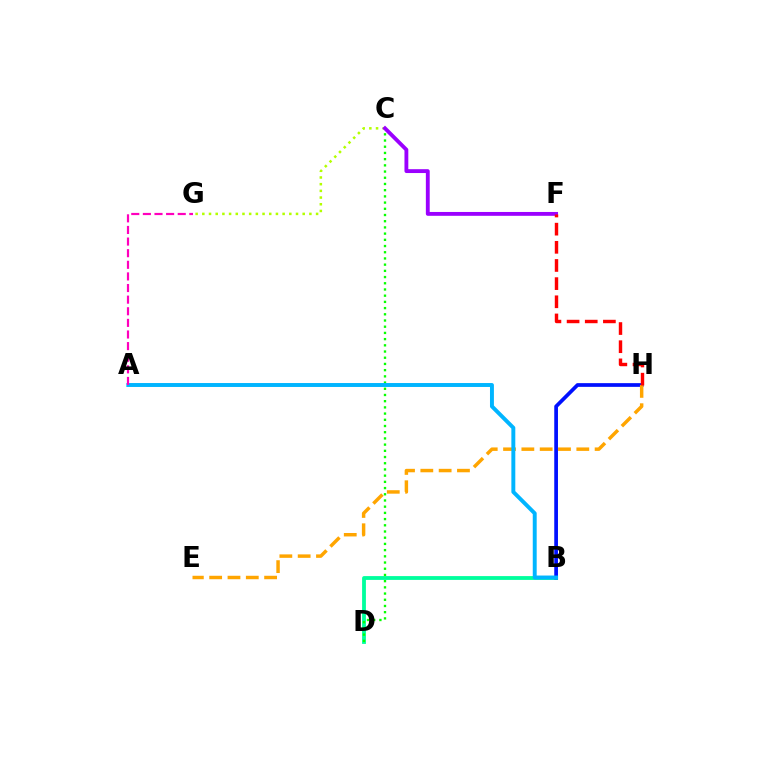{('B', 'D'): [{'color': '#00ff9d', 'line_style': 'solid', 'thickness': 2.75}], ('B', 'H'): [{'color': '#0010ff', 'line_style': 'solid', 'thickness': 2.68}], ('E', 'H'): [{'color': '#ffa500', 'line_style': 'dashed', 'thickness': 2.49}], ('C', 'G'): [{'color': '#b3ff00', 'line_style': 'dotted', 'thickness': 1.82}], ('C', 'D'): [{'color': '#08ff00', 'line_style': 'dotted', 'thickness': 1.69}], ('A', 'B'): [{'color': '#00b5ff', 'line_style': 'solid', 'thickness': 2.83}], ('A', 'G'): [{'color': '#ff00bd', 'line_style': 'dashed', 'thickness': 1.58}], ('C', 'F'): [{'color': '#9b00ff', 'line_style': 'solid', 'thickness': 2.77}], ('F', 'H'): [{'color': '#ff0000', 'line_style': 'dashed', 'thickness': 2.47}]}